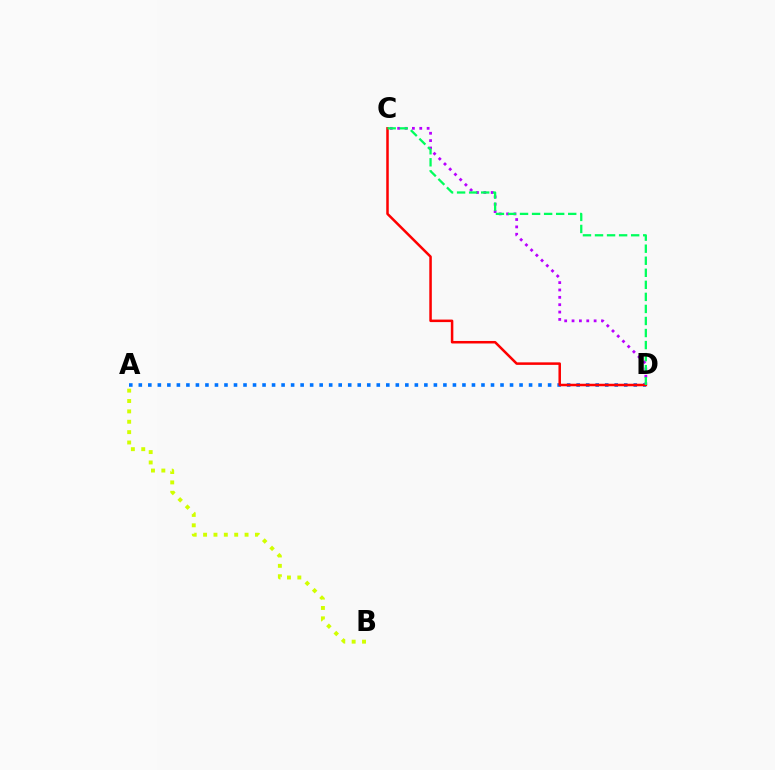{('A', 'D'): [{'color': '#0074ff', 'line_style': 'dotted', 'thickness': 2.59}], ('C', 'D'): [{'color': '#b900ff', 'line_style': 'dotted', 'thickness': 2.0}, {'color': '#ff0000', 'line_style': 'solid', 'thickness': 1.81}, {'color': '#00ff5c', 'line_style': 'dashed', 'thickness': 1.64}], ('A', 'B'): [{'color': '#d1ff00', 'line_style': 'dotted', 'thickness': 2.82}]}